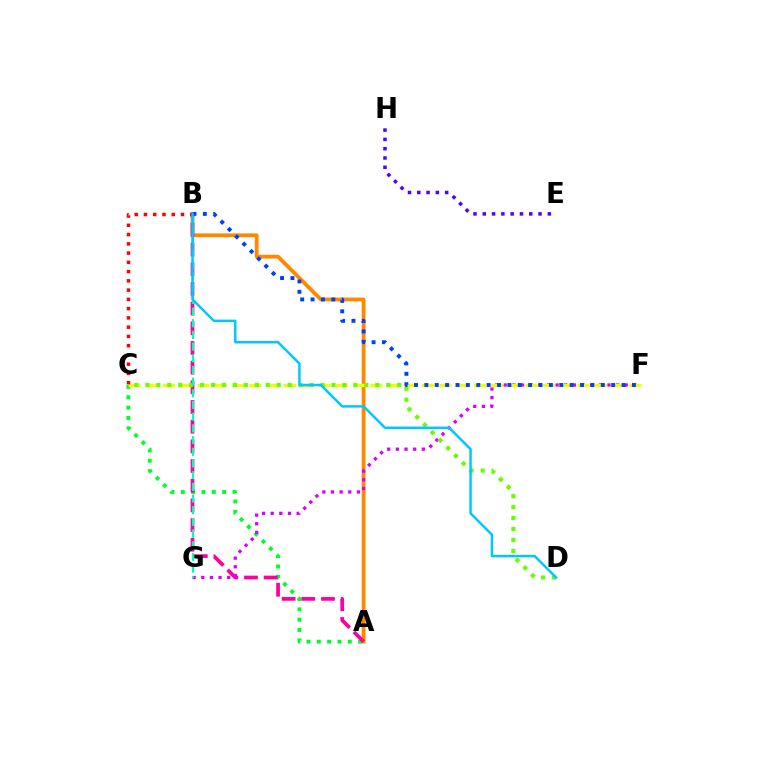{('A', 'C'): [{'color': '#00ff27', 'line_style': 'dotted', 'thickness': 2.81}], ('A', 'B'): [{'color': '#ff8800', 'line_style': 'solid', 'thickness': 2.74}, {'color': '#ff00a0', 'line_style': 'dashed', 'thickness': 2.67}], ('E', 'H'): [{'color': '#4f00ff', 'line_style': 'dotted', 'thickness': 2.53}], ('F', 'G'): [{'color': '#d600ff', 'line_style': 'dotted', 'thickness': 2.35}], ('C', 'F'): [{'color': '#eeff00', 'line_style': 'dashed', 'thickness': 2.35}], ('C', 'D'): [{'color': '#66ff00', 'line_style': 'dotted', 'thickness': 2.98}], ('B', 'C'): [{'color': '#ff0000', 'line_style': 'dotted', 'thickness': 2.52}], ('B', 'G'): [{'color': '#00ffaf', 'line_style': 'dashed', 'thickness': 1.59}], ('B', 'F'): [{'color': '#003fff', 'line_style': 'dotted', 'thickness': 2.82}], ('B', 'D'): [{'color': '#00c7ff', 'line_style': 'solid', 'thickness': 1.78}]}